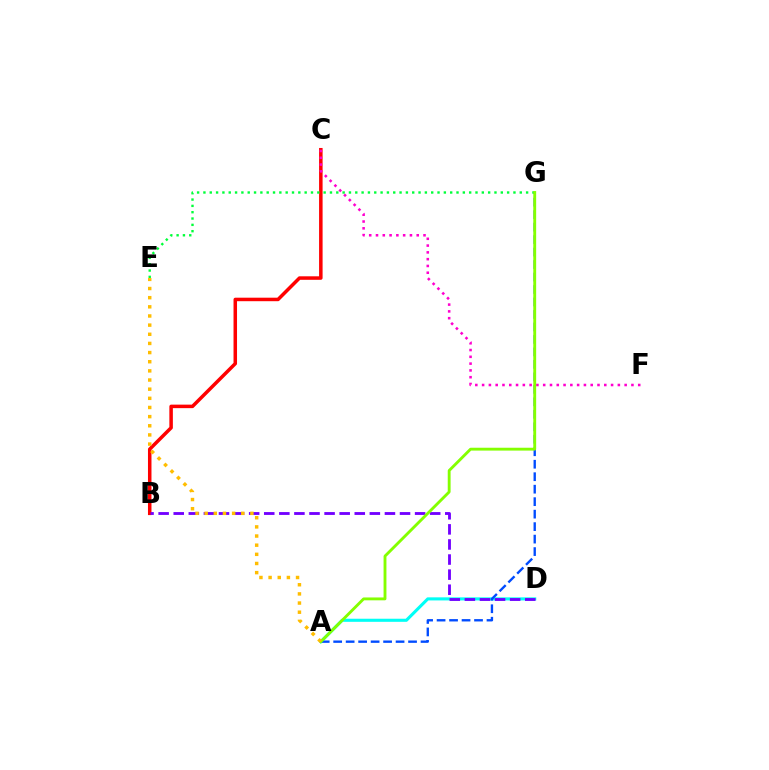{('A', 'D'): [{'color': '#00fff6', 'line_style': 'solid', 'thickness': 2.22}], ('B', 'C'): [{'color': '#ff0000', 'line_style': 'solid', 'thickness': 2.53}], ('A', 'G'): [{'color': '#004bff', 'line_style': 'dashed', 'thickness': 1.7}, {'color': '#84ff00', 'line_style': 'solid', 'thickness': 2.06}], ('C', 'F'): [{'color': '#ff00cf', 'line_style': 'dotted', 'thickness': 1.84}], ('B', 'D'): [{'color': '#7200ff', 'line_style': 'dashed', 'thickness': 2.05}], ('E', 'G'): [{'color': '#00ff39', 'line_style': 'dotted', 'thickness': 1.72}], ('A', 'E'): [{'color': '#ffbd00', 'line_style': 'dotted', 'thickness': 2.49}]}